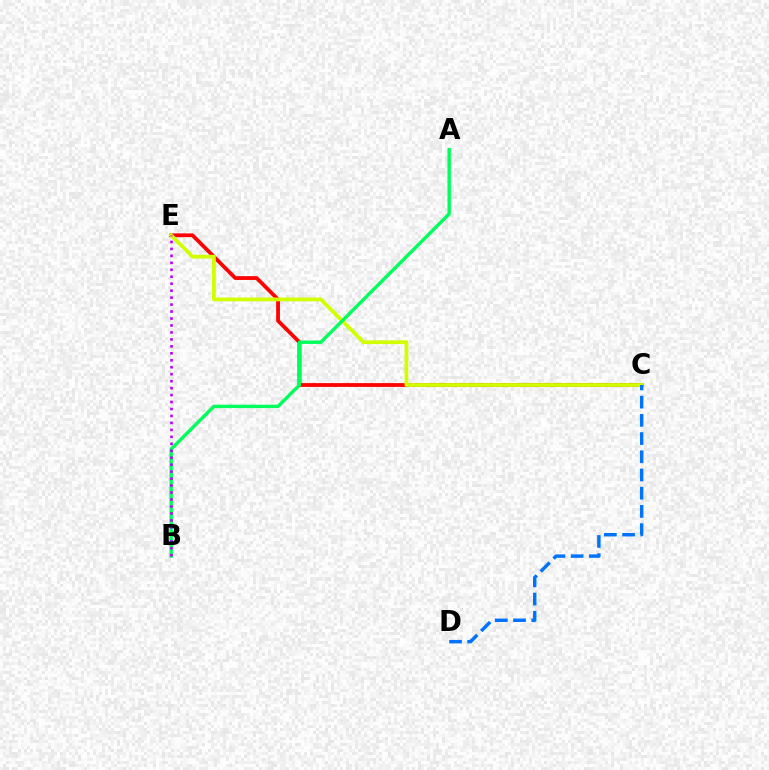{('C', 'E'): [{'color': '#ff0000', 'line_style': 'solid', 'thickness': 2.72}, {'color': '#d1ff00', 'line_style': 'solid', 'thickness': 2.72}], ('A', 'B'): [{'color': '#00ff5c', 'line_style': 'solid', 'thickness': 2.45}], ('C', 'D'): [{'color': '#0074ff', 'line_style': 'dashed', 'thickness': 2.47}], ('B', 'E'): [{'color': '#b900ff', 'line_style': 'dotted', 'thickness': 1.89}]}